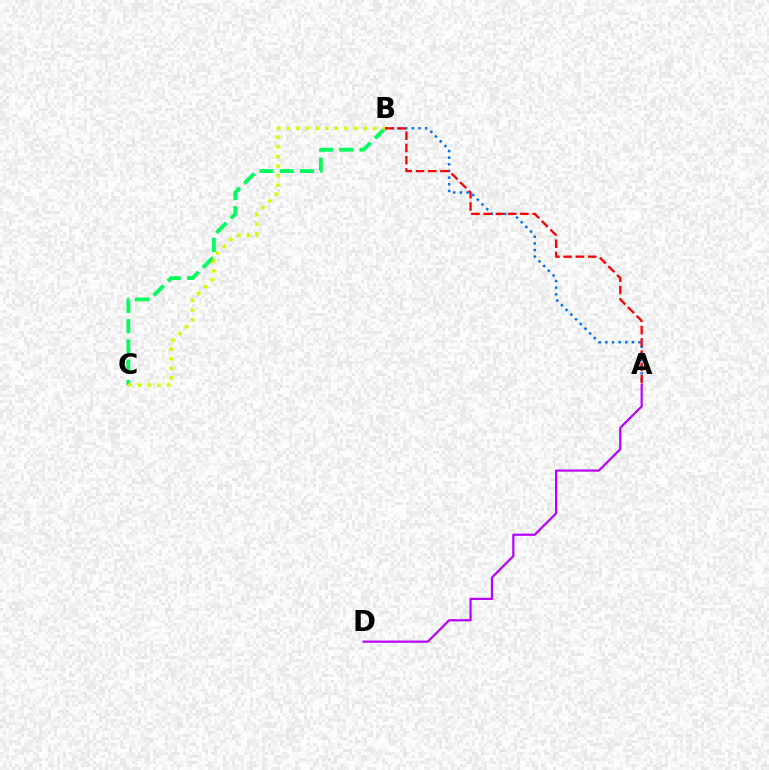{('A', 'B'): [{'color': '#0074ff', 'line_style': 'dotted', 'thickness': 1.81}, {'color': '#ff0000', 'line_style': 'dashed', 'thickness': 1.66}], ('B', 'C'): [{'color': '#00ff5c', 'line_style': 'dashed', 'thickness': 2.75}, {'color': '#d1ff00', 'line_style': 'dotted', 'thickness': 2.61}], ('A', 'D'): [{'color': '#b900ff', 'line_style': 'solid', 'thickness': 1.59}]}